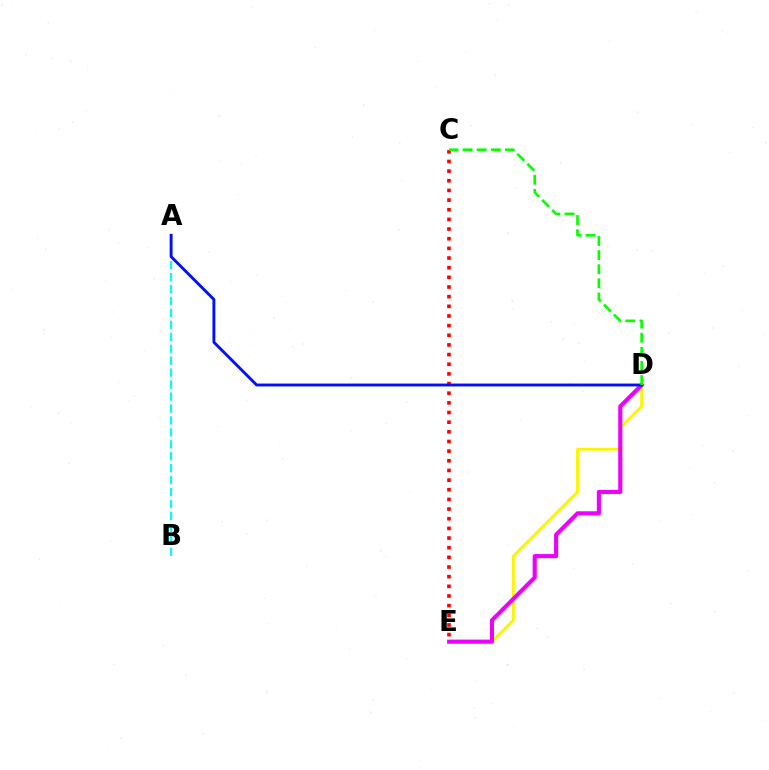{('C', 'E'): [{'color': '#ff0000', 'line_style': 'dotted', 'thickness': 2.62}], ('D', 'E'): [{'color': '#fcf500', 'line_style': 'solid', 'thickness': 2.09}, {'color': '#ee00ff', 'line_style': 'solid', 'thickness': 2.96}], ('A', 'B'): [{'color': '#00fff6', 'line_style': 'dashed', 'thickness': 1.62}], ('A', 'D'): [{'color': '#0010ff', 'line_style': 'solid', 'thickness': 2.07}], ('C', 'D'): [{'color': '#08ff00', 'line_style': 'dashed', 'thickness': 1.92}]}